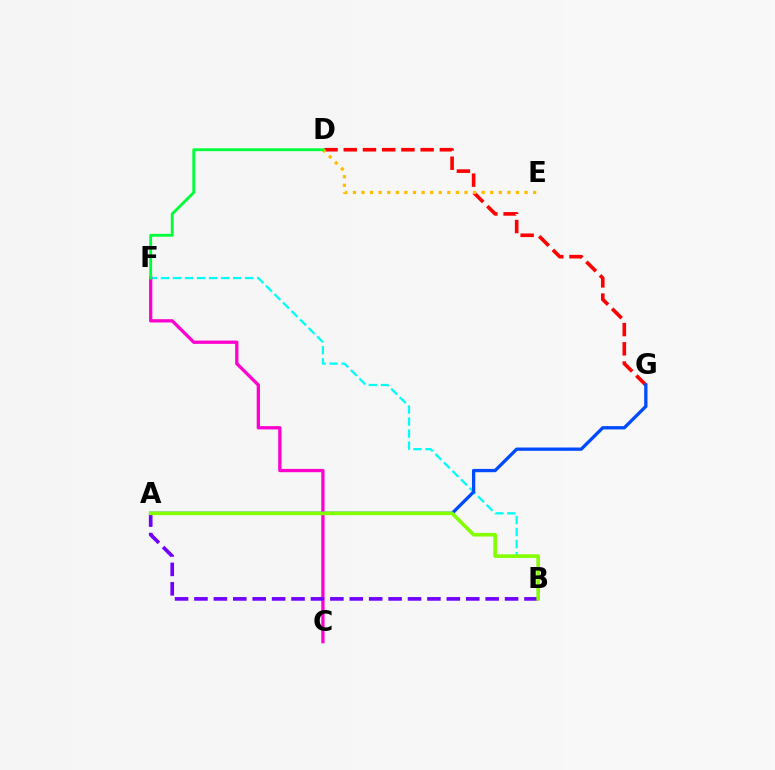{('D', 'G'): [{'color': '#ff0000', 'line_style': 'dashed', 'thickness': 2.61}], ('D', 'E'): [{'color': '#ffbd00', 'line_style': 'dotted', 'thickness': 2.33}], ('B', 'F'): [{'color': '#00fff6', 'line_style': 'dashed', 'thickness': 1.63}], ('C', 'F'): [{'color': '#ff00cf', 'line_style': 'solid', 'thickness': 2.37}], ('A', 'G'): [{'color': '#004bff', 'line_style': 'solid', 'thickness': 2.37}], ('D', 'F'): [{'color': '#00ff39', 'line_style': 'solid', 'thickness': 2.06}], ('A', 'B'): [{'color': '#7200ff', 'line_style': 'dashed', 'thickness': 2.64}, {'color': '#84ff00', 'line_style': 'solid', 'thickness': 2.61}]}